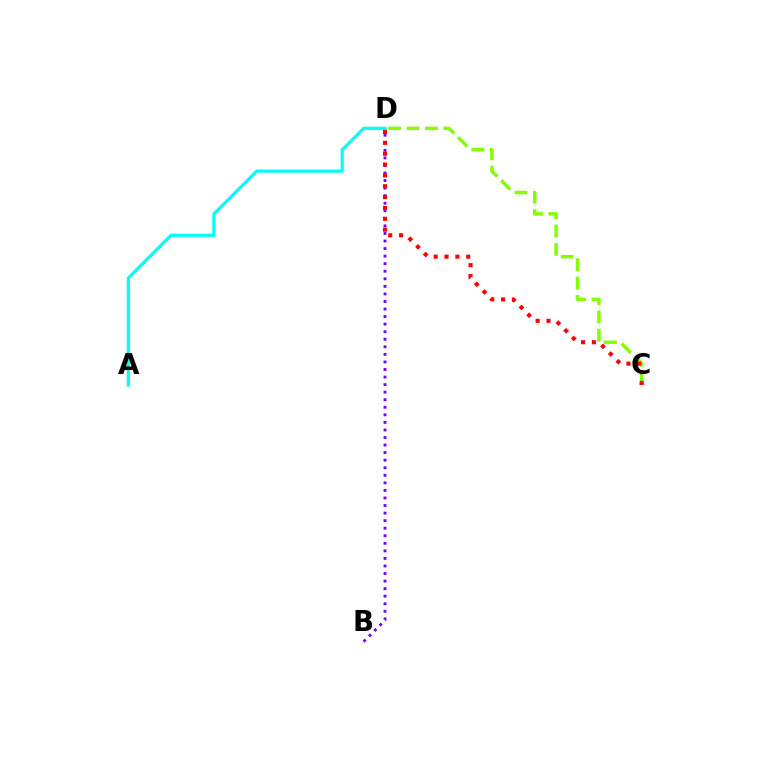{('B', 'D'): [{'color': '#7200ff', 'line_style': 'dotted', 'thickness': 2.05}], ('C', 'D'): [{'color': '#84ff00', 'line_style': 'dashed', 'thickness': 2.5}, {'color': '#ff0000', 'line_style': 'dotted', 'thickness': 2.95}], ('A', 'D'): [{'color': '#00fff6', 'line_style': 'solid', 'thickness': 2.3}]}